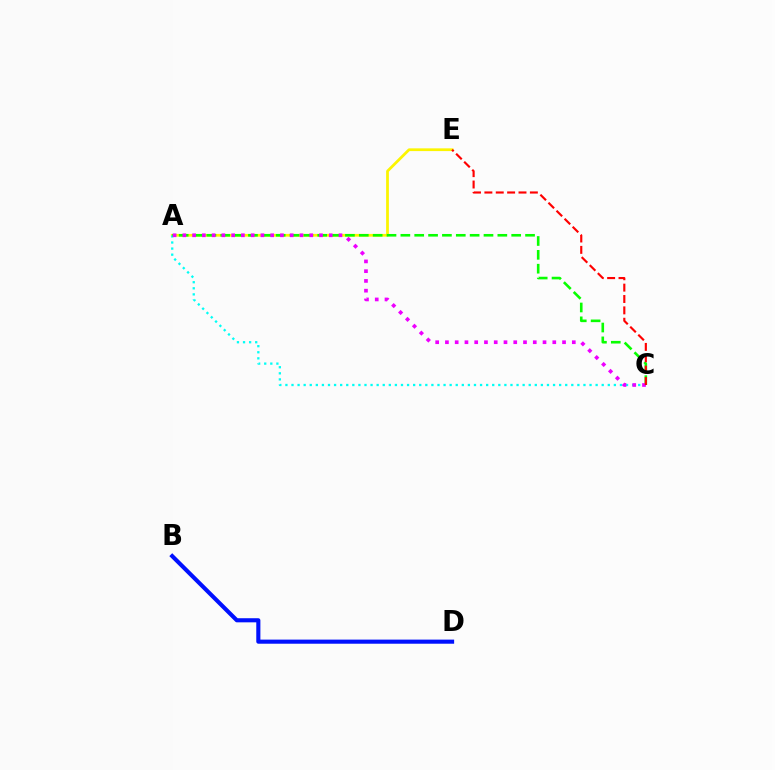{('B', 'D'): [{'color': '#0010ff', 'line_style': 'solid', 'thickness': 2.96}], ('A', 'E'): [{'color': '#fcf500', 'line_style': 'solid', 'thickness': 1.98}], ('A', 'C'): [{'color': '#00fff6', 'line_style': 'dotted', 'thickness': 1.65}, {'color': '#08ff00', 'line_style': 'dashed', 'thickness': 1.88}, {'color': '#ee00ff', 'line_style': 'dotted', 'thickness': 2.65}], ('C', 'E'): [{'color': '#ff0000', 'line_style': 'dashed', 'thickness': 1.55}]}